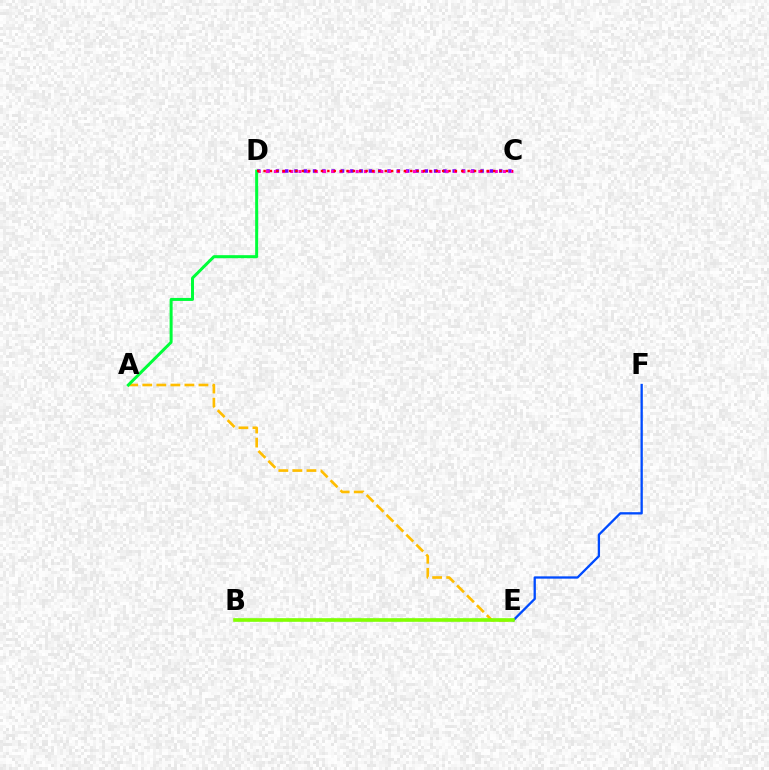{('C', 'D'): [{'color': '#7200ff', 'line_style': 'dotted', 'thickness': 2.53}, {'color': '#ff00cf', 'line_style': 'dotted', 'thickness': 2.22}, {'color': '#ff0000', 'line_style': 'dotted', 'thickness': 1.73}], ('B', 'E'): [{'color': '#00fff6', 'line_style': 'dashed', 'thickness': 1.78}, {'color': '#84ff00', 'line_style': 'solid', 'thickness': 2.6}], ('A', 'E'): [{'color': '#ffbd00', 'line_style': 'dashed', 'thickness': 1.91}], ('E', 'F'): [{'color': '#004bff', 'line_style': 'solid', 'thickness': 1.66}], ('A', 'D'): [{'color': '#00ff39', 'line_style': 'solid', 'thickness': 2.16}]}